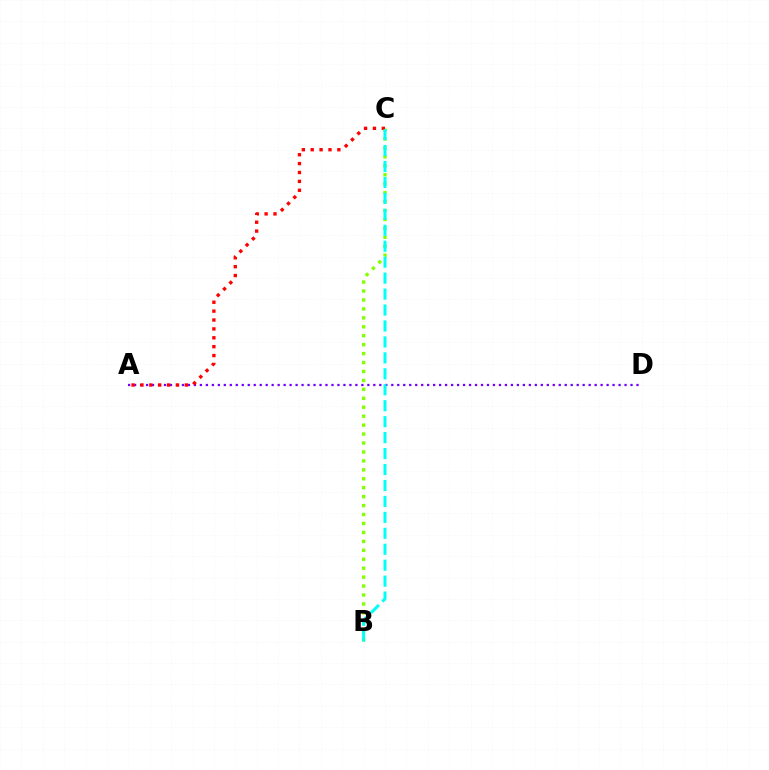{('B', 'C'): [{'color': '#84ff00', 'line_style': 'dotted', 'thickness': 2.43}, {'color': '#00fff6', 'line_style': 'dashed', 'thickness': 2.17}], ('A', 'D'): [{'color': '#7200ff', 'line_style': 'dotted', 'thickness': 1.63}], ('A', 'C'): [{'color': '#ff0000', 'line_style': 'dotted', 'thickness': 2.41}]}